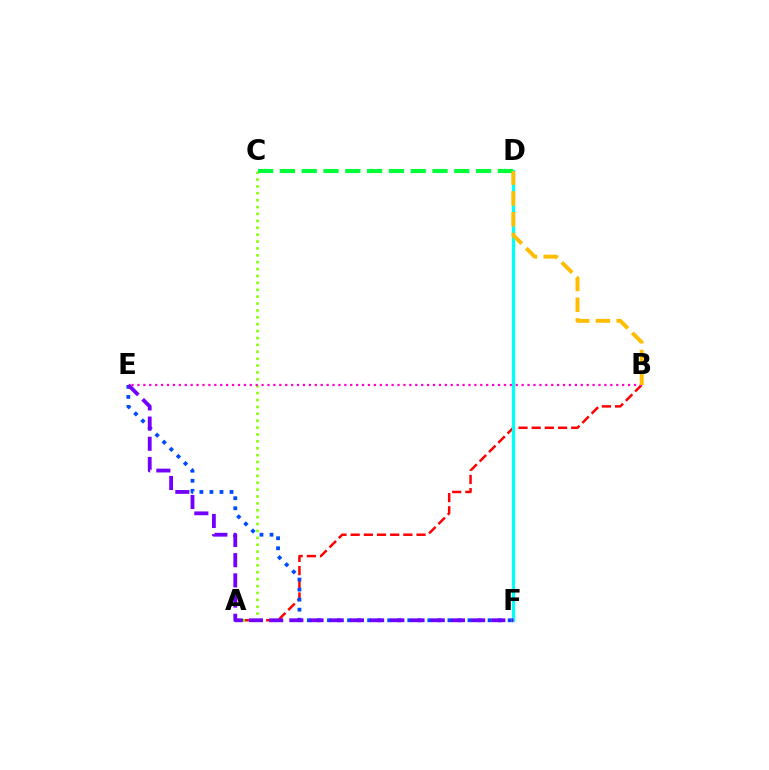{('A', 'B'): [{'color': '#ff0000', 'line_style': 'dashed', 'thickness': 1.79}], ('D', 'F'): [{'color': '#00fff6', 'line_style': 'solid', 'thickness': 2.34}], ('E', 'F'): [{'color': '#004bff', 'line_style': 'dotted', 'thickness': 2.73}, {'color': '#7200ff', 'line_style': 'dashed', 'thickness': 2.74}], ('A', 'C'): [{'color': '#84ff00', 'line_style': 'dotted', 'thickness': 1.87}], ('B', 'E'): [{'color': '#ff00cf', 'line_style': 'dotted', 'thickness': 1.61}], ('C', 'D'): [{'color': '#00ff39', 'line_style': 'dashed', 'thickness': 2.96}], ('B', 'D'): [{'color': '#ffbd00', 'line_style': 'dashed', 'thickness': 2.82}]}